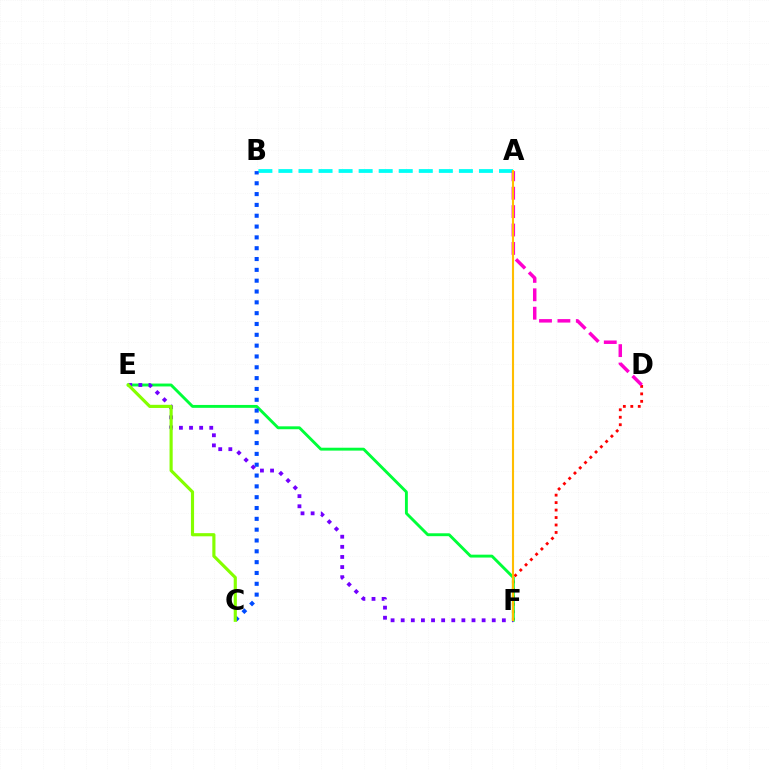{('D', 'F'): [{'color': '#ff0000', 'line_style': 'dotted', 'thickness': 2.03}], ('A', 'B'): [{'color': '#00fff6', 'line_style': 'dashed', 'thickness': 2.72}], ('E', 'F'): [{'color': '#00ff39', 'line_style': 'solid', 'thickness': 2.08}, {'color': '#7200ff', 'line_style': 'dotted', 'thickness': 2.75}], ('B', 'C'): [{'color': '#004bff', 'line_style': 'dotted', 'thickness': 2.94}], ('A', 'D'): [{'color': '#ff00cf', 'line_style': 'dashed', 'thickness': 2.5}], ('C', 'E'): [{'color': '#84ff00', 'line_style': 'solid', 'thickness': 2.26}], ('A', 'F'): [{'color': '#ffbd00', 'line_style': 'solid', 'thickness': 1.53}]}